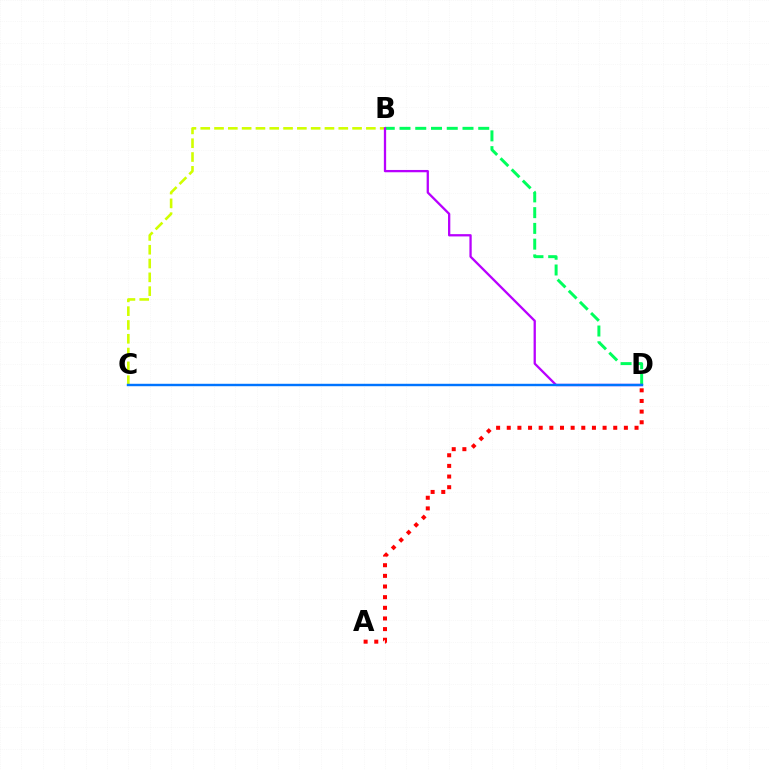{('B', 'D'): [{'color': '#00ff5c', 'line_style': 'dashed', 'thickness': 2.14}, {'color': '#b900ff', 'line_style': 'solid', 'thickness': 1.65}], ('B', 'C'): [{'color': '#d1ff00', 'line_style': 'dashed', 'thickness': 1.88}], ('A', 'D'): [{'color': '#ff0000', 'line_style': 'dotted', 'thickness': 2.89}], ('C', 'D'): [{'color': '#0074ff', 'line_style': 'solid', 'thickness': 1.75}]}